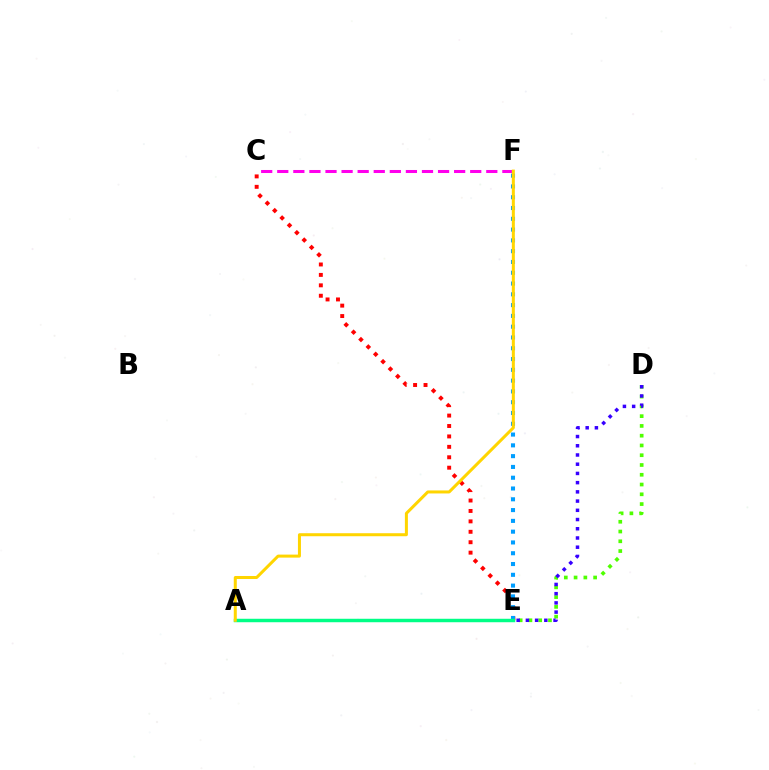{('C', 'E'): [{'color': '#ff0000', 'line_style': 'dotted', 'thickness': 2.83}], ('D', 'E'): [{'color': '#4fff00', 'line_style': 'dotted', 'thickness': 2.65}, {'color': '#3700ff', 'line_style': 'dotted', 'thickness': 2.51}], ('E', 'F'): [{'color': '#009eff', 'line_style': 'dotted', 'thickness': 2.93}], ('A', 'E'): [{'color': '#00ff86', 'line_style': 'solid', 'thickness': 2.49}], ('C', 'F'): [{'color': '#ff00ed', 'line_style': 'dashed', 'thickness': 2.18}], ('A', 'F'): [{'color': '#ffd500', 'line_style': 'solid', 'thickness': 2.17}]}